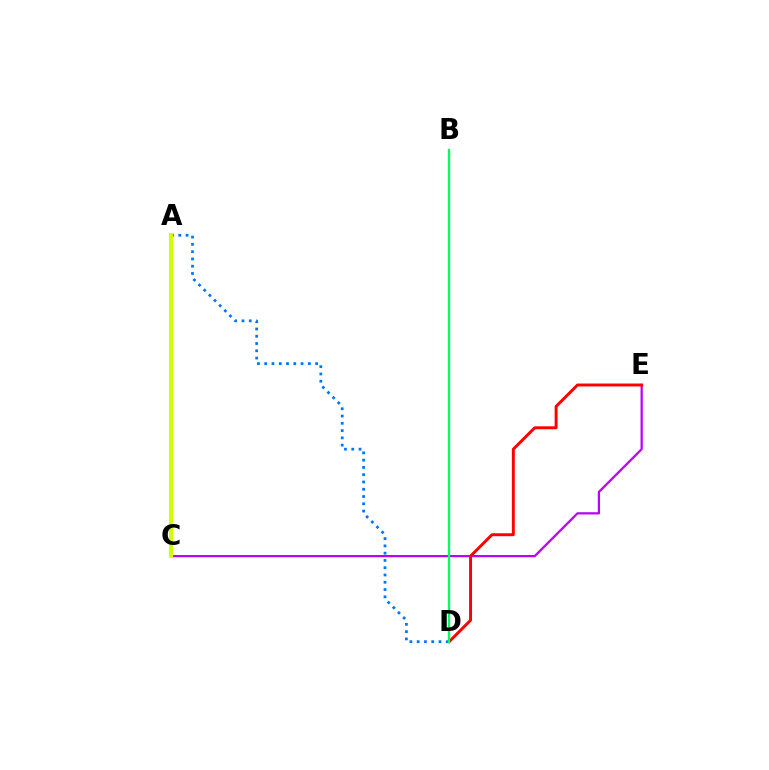{('C', 'E'): [{'color': '#b900ff', 'line_style': 'solid', 'thickness': 1.61}], ('D', 'E'): [{'color': '#ff0000', 'line_style': 'solid', 'thickness': 2.11}], ('A', 'D'): [{'color': '#0074ff', 'line_style': 'dotted', 'thickness': 1.98}], ('A', 'C'): [{'color': '#d1ff00', 'line_style': 'solid', 'thickness': 2.96}], ('B', 'D'): [{'color': '#00ff5c', 'line_style': 'solid', 'thickness': 1.66}]}